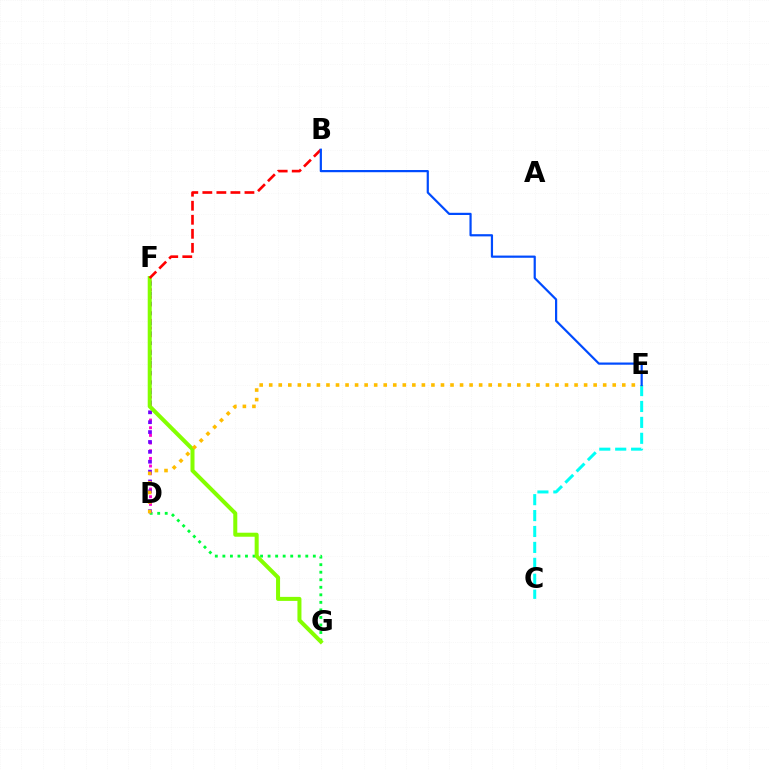{('D', 'F'): [{'color': '#ff00cf', 'line_style': 'dotted', 'thickness': 2.08}, {'color': '#7200ff', 'line_style': 'dotted', 'thickness': 2.68}], ('D', 'G'): [{'color': '#00ff39', 'line_style': 'dotted', 'thickness': 2.05}], ('C', 'E'): [{'color': '#00fff6', 'line_style': 'dashed', 'thickness': 2.16}], ('F', 'G'): [{'color': '#84ff00', 'line_style': 'solid', 'thickness': 2.89}], ('D', 'E'): [{'color': '#ffbd00', 'line_style': 'dotted', 'thickness': 2.59}], ('B', 'F'): [{'color': '#ff0000', 'line_style': 'dashed', 'thickness': 1.91}], ('B', 'E'): [{'color': '#004bff', 'line_style': 'solid', 'thickness': 1.59}]}